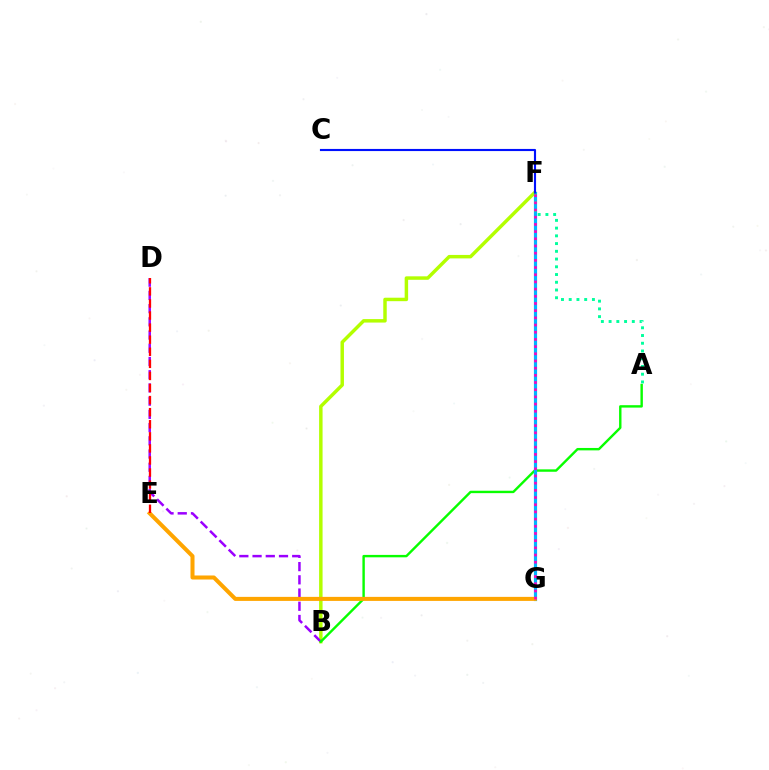{('B', 'F'): [{'color': '#b3ff00', 'line_style': 'solid', 'thickness': 2.49}], ('B', 'D'): [{'color': '#9b00ff', 'line_style': 'dashed', 'thickness': 1.8}], ('A', 'B'): [{'color': '#08ff00', 'line_style': 'solid', 'thickness': 1.73}], ('F', 'G'): [{'color': '#00b5ff', 'line_style': 'solid', 'thickness': 2.29}, {'color': '#ff00bd', 'line_style': 'dotted', 'thickness': 1.95}], ('C', 'F'): [{'color': '#0010ff', 'line_style': 'solid', 'thickness': 1.54}], ('E', 'G'): [{'color': '#ffa500', 'line_style': 'solid', 'thickness': 2.9}], ('A', 'F'): [{'color': '#00ff9d', 'line_style': 'dotted', 'thickness': 2.1}], ('D', 'E'): [{'color': '#ff0000', 'line_style': 'dashed', 'thickness': 1.64}]}